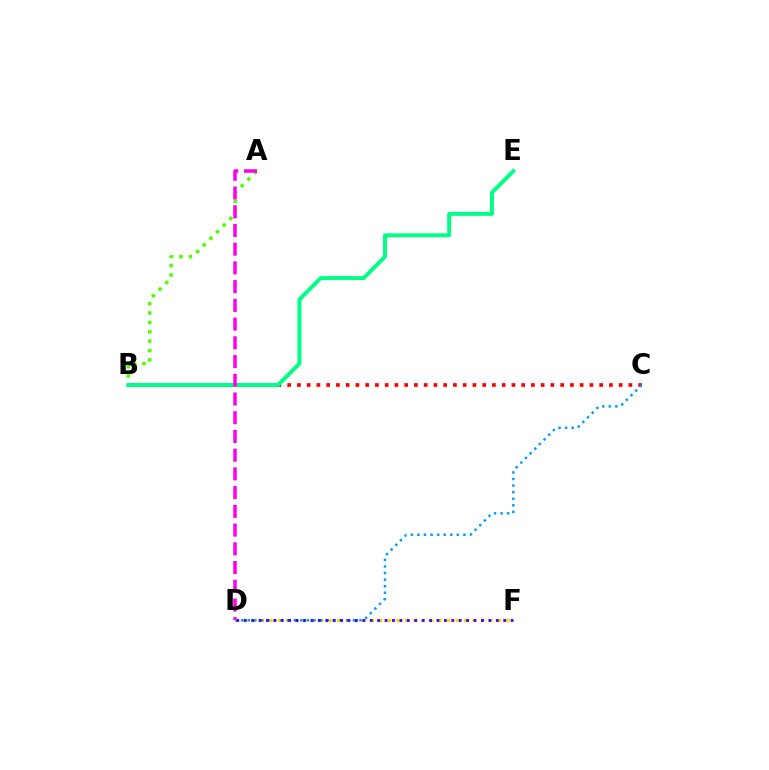{('A', 'B'): [{'color': '#4fff00', 'line_style': 'dotted', 'thickness': 2.55}], ('B', 'C'): [{'color': '#ff0000', 'line_style': 'dotted', 'thickness': 2.65}], ('B', 'E'): [{'color': '#00ff86', 'line_style': 'solid', 'thickness': 2.85}], ('D', 'F'): [{'color': '#ffd500', 'line_style': 'dotted', 'thickness': 2.3}, {'color': '#3700ff', 'line_style': 'dotted', 'thickness': 2.01}], ('C', 'D'): [{'color': '#009eff', 'line_style': 'dotted', 'thickness': 1.79}], ('A', 'D'): [{'color': '#ff00ed', 'line_style': 'dashed', 'thickness': 2.54}]}